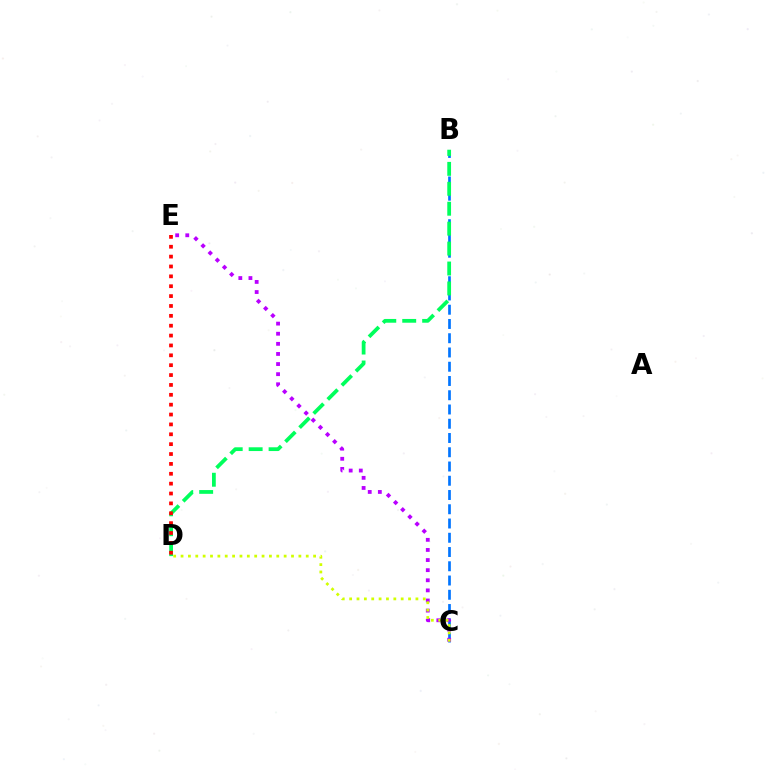{('B', 'C'): [{'color': '#0074ff', 'line_style': 'dashed', 'thickness': 1.94}], ('C', 'E'): [{'color': '#b900ff', 'line_style': 'dotted', 'thickness': 2.75}], ('C', 'D'): [{'color': '#d1ff00', 'line_style': 'dotted', 'thickness': 2.0}], ('B', 'D'): [{'color': '#00ff5c', 'line_style': 'dashed', 'thickness': 2.71}], ('D', 'E'): [{'color': '#ff0000', 'line_style': 'dotted', 'thickness': 2.68}]}